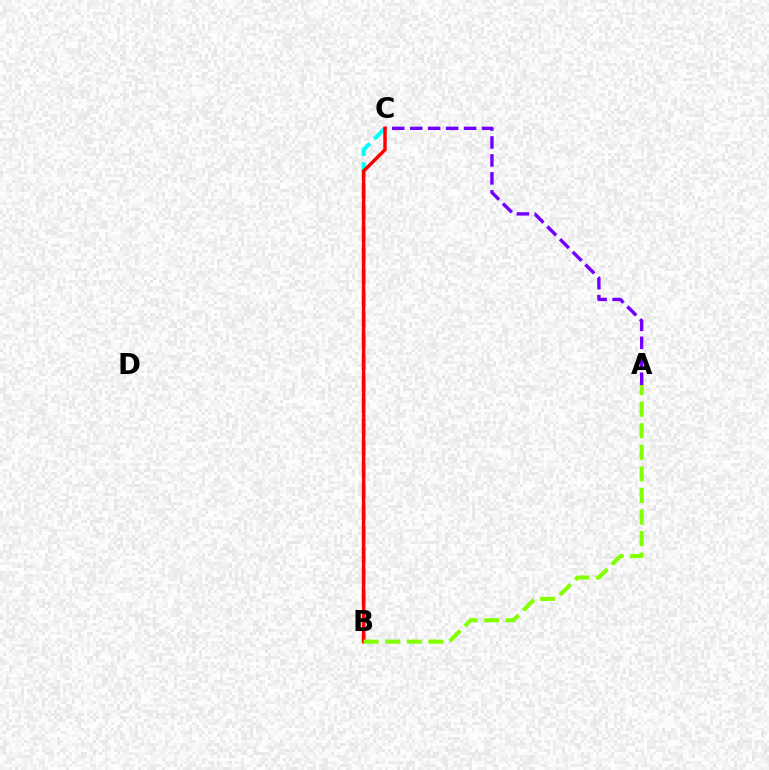{('B', 'C'): [{'color': '#00fff6', 'line_style': 'dashed', 'thickness': 2.91}, {'color': '#ff0000', 'line_style': 'solid', 'thickness': 2.48}], ('A', 'C'): [{'color': '#7200ff', 'line_style': 'dashed', 'thickness': 2.44}], ('A', 'B'): [{'color': '#84ff00', 'line_style': 'dashed', 'thickness': 2.93}]}